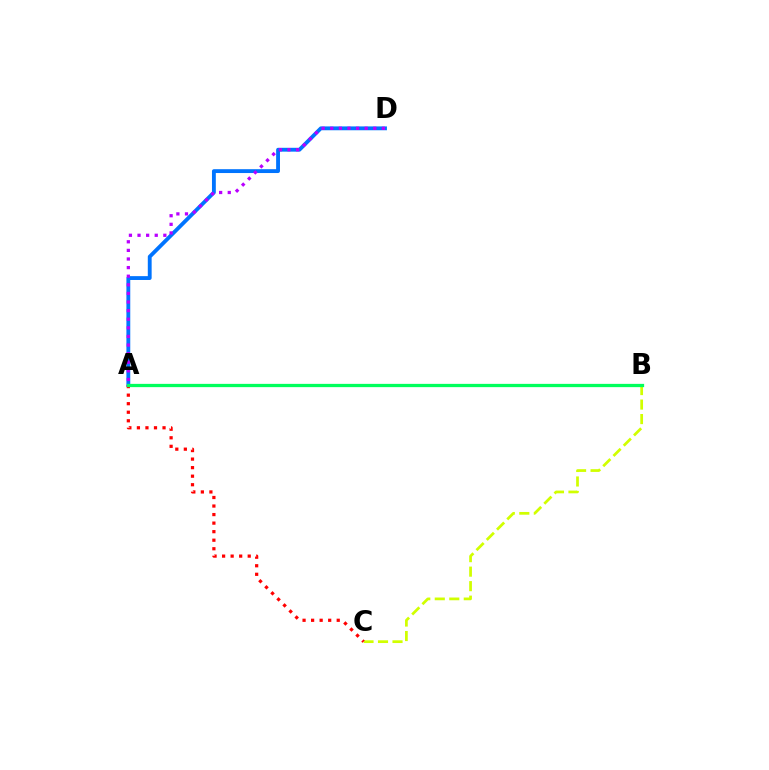{('A', 'D'): [{'color': '#0074ff', 'line_style': 'solid', 'thickness': 2.77}, {'color': '#b900ff', 'line_style': 'dotted', 'thickness': 2.34}], ('B', 'C'): [{'color': '#d1ff00', 'line_style': 'dashed', 'thickness': 1.97}], ('A', 'C'): [{'color': '#ff0000', 'line_style': 'dotted', 'thickness': 2.32}], ('A', 'B'): [{'color': '#00ff5c', 'line_style': 'solid', 'thickness': 2.36}]}